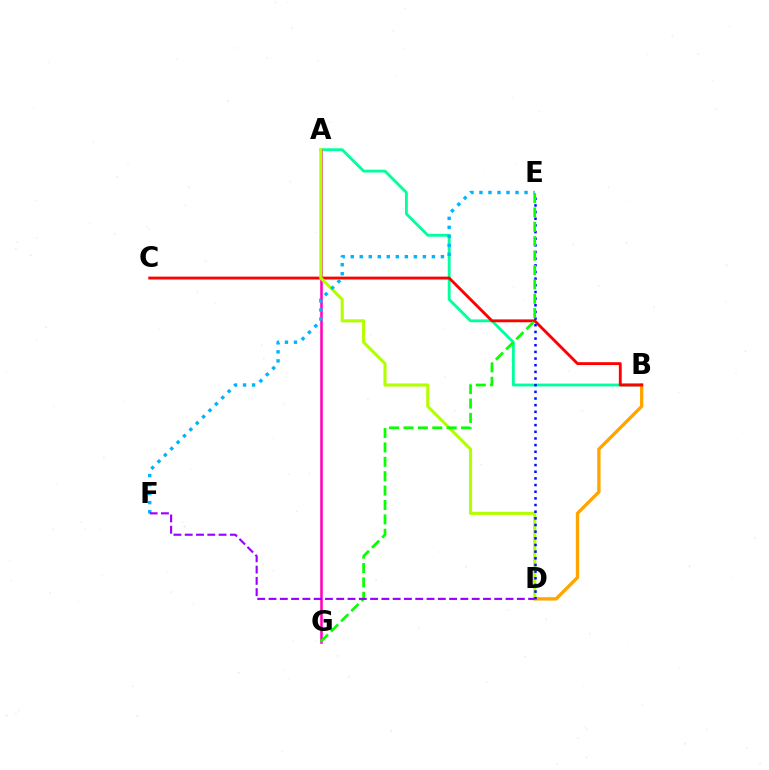{('A', 'B'): [{'color': '#00ff9d', 'line_style': 'solid', 'thickness': 2.06}], ('B', 'D'): [{'color': '#ffa500', 'line_style': 'solid', 'thickness': 2.4}], ('A', 'G'): [{'color': '#ff00bd', 'line_style': 'solid', 'thickness': 1.83}], ('B', 'C'): [{'color': '#ff0000', 'line_style': 'solid', 'thickness': 2.07}], ('A', 'D'): [{'color': '#b3ff00', 'line_style': 'solid', 'thickness': 2.23}], ('D', 'E'): [{'color': '#0010ff', 'line_style': 'dotted', 'thickness': 1.81}], ('E', 'F'): [{'color': '#00b5ff', 'line_style': 'dotted', 'thickness': 2.45}], ('E', 'G'): [{'color': '#08ff00', 'line_style': 'dashed', 'thickness': 1.95}], ('D', 'F'): [{'color': '#9b00ff', 'line_style': 'dashed', 'thickness': 1.53}]}